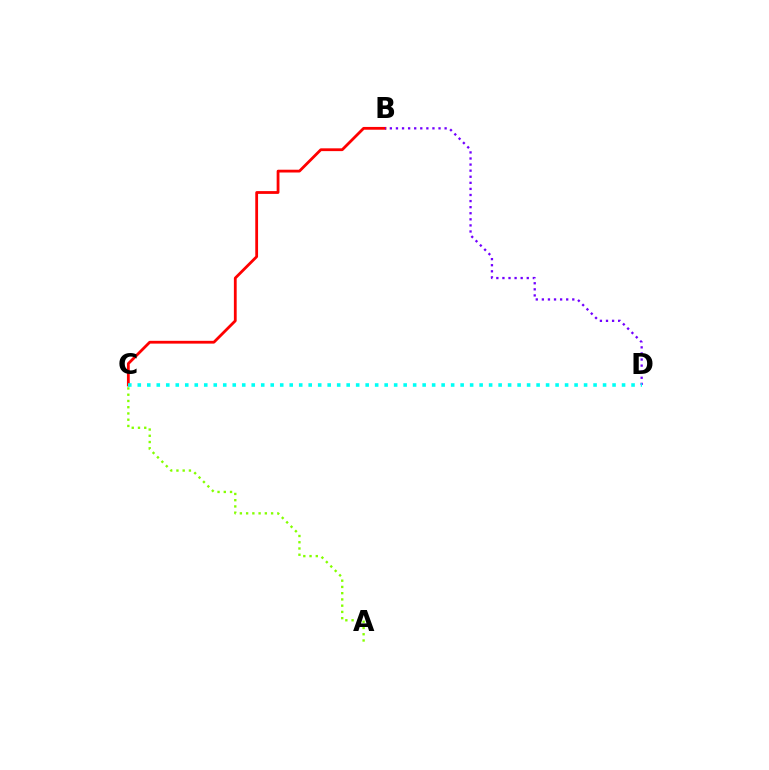{('B', 'C'): [{'color': '#ff0000', 'line_style': 'solid', 'thickness': 2.01}], ('B', 'D'): [{'color': '#7200ff', 'line_style': 'dotted', 'thickness': 1.65}], ('C', 'D'): [{'color': '#00fff6', 'line_style': 'dotted', 'thickness': 2.58}], ('A', 'C'): [{'color': '#84ff00', 'line_style': 'dotted', 'thickness': 1.7}]}